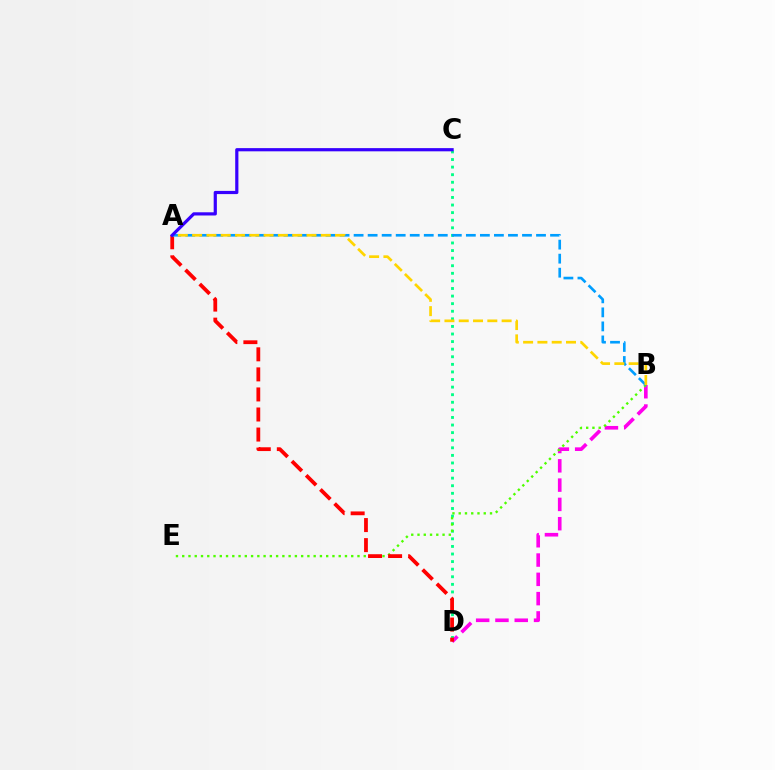{('B', 'D'): [{'color': '#ff00ed', 'line_style': 'dashed', 'thickness': 2.62}], ('C', 'D'): [{'color': '#00ff86', 'line_style': 'dotted', 'thickness': 2.06}], ('B', 'E'): [{'color': '#4fff00', 'line_style': 'dotted', 'thickness': 1.7}], ('A', 'D'): [{'color': '#ff0000', 'line_style': 'dashed', 'thickness': 2.72}], ('A', 'B'): [{'color': '#009eff', 'line_style': 'dashed', 'thickness': 1.91}, {'color': '#ffd500', 'line_style': 'dashed', 'thickness': 1.94}], ('A', 'C'): [{'color': '#3700ff', 'line_style': 'solid', 'thickness': 2.3}]}